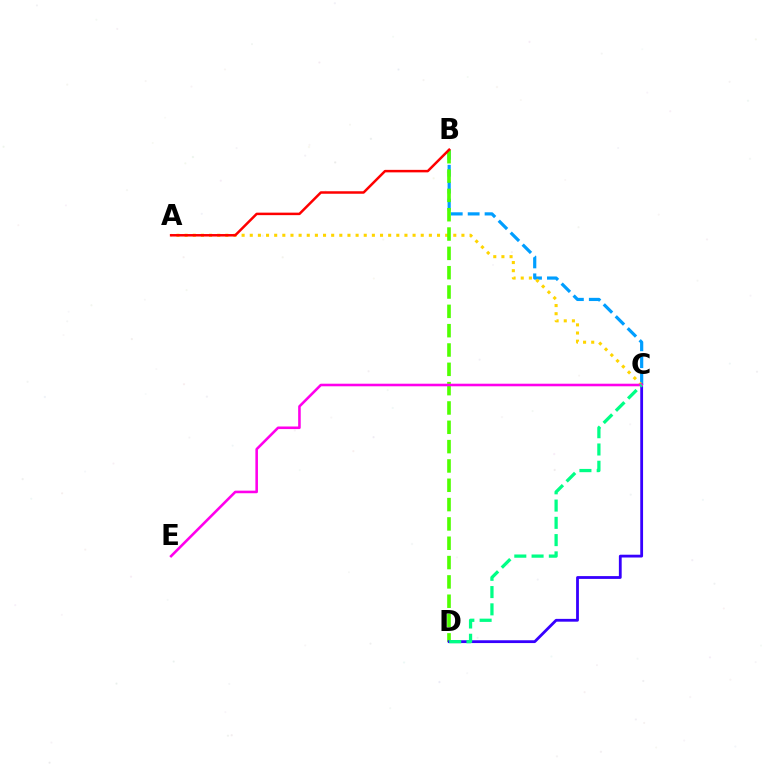{('B', 'C'): [{'color': '#009eff', 'line_style': 'dashed', 'thickness': 2.3}], ('A', 'C'): [{'color': '#ffd500', 'line_style': 'dotted', 'thickness': 2.21}], ('B', 'D'): [{'color': '#4fff00', 'line_style': 'dashed', 'thickness': 2.63}], ('C', 'D'): [{'color': '#3700ff', 'line_style': 'solid', 'thickness': 2.02}, {'color': '#00ff86', 'line_style': 'dashed', 'thickness': 2.35}], ('C', 'E'): [{'color': '#ff00ed', 'line_style': 'solid', 'thickness': 1.86}], ('A', 'B'): [{'color': '#ff0000', 'line_style': 'solid', 'thickness': 1.8}]}